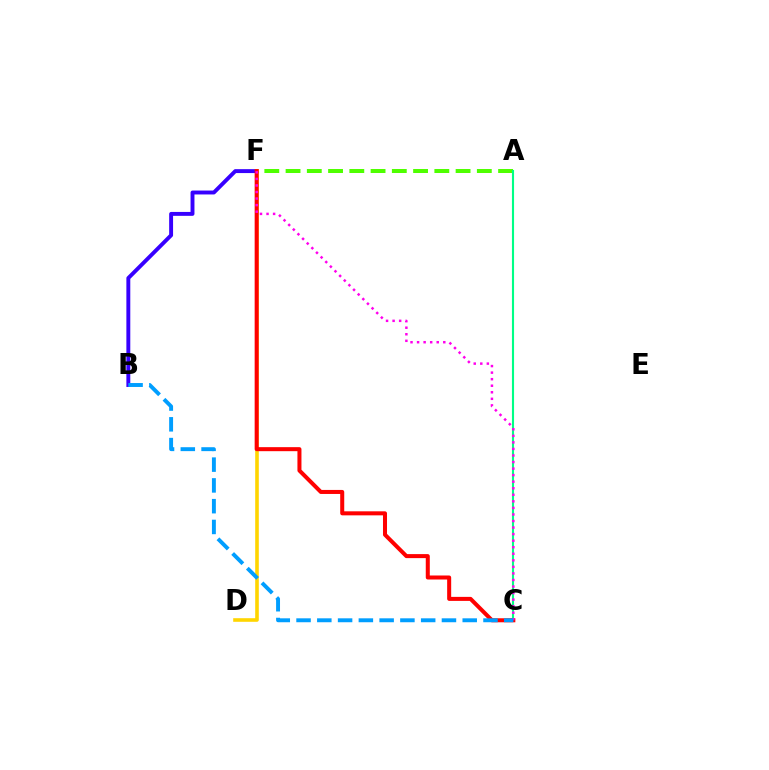{('B', 'F'): [{'color': '#3700ff', 'line_style': 'solid', 'thickness': 2.82}], ('A', 'F'): [{'color': '#4fff00', 'line_style': 'dashed', 'thickness': 2.89}], ('D', 'F'): [{'color': '#ffd500', 'line_style': 'solid', 'thickness': 2.6}], ('A', 'C'): [{'color': '#00ff86', 'line_style': 'solid', 'thickness': 1.52}], ('C', 'F'): [{'color': '#ff0000', 'line_style': 'solid', 'thickness': 2.9}, {'color': '#ff00ed', 'line_style': 'dotted', 'thickness': 1.78}], ('B', 'C'): [{'color': '#009eff', 'line_style': 'dashed', 'thickness': 2.82}]}